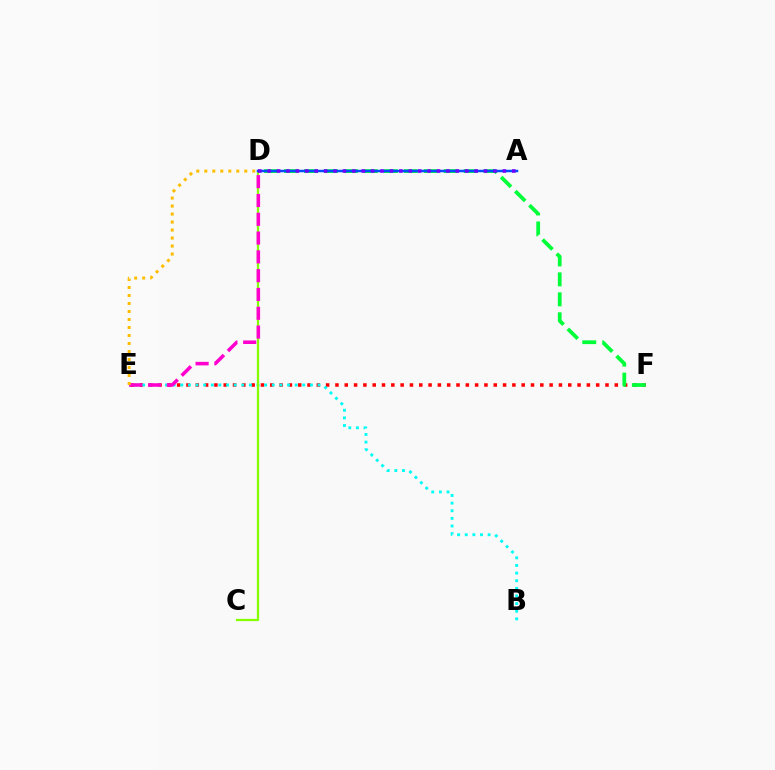{('E', 'F'): [{'color': '#ff0000', 'line_style': 'dotted', 'thickness': 2.53}], ('B', 'E'): [{'color': '#00fff6', 'line_style': 'dotted', 'thickness': 2.07}], ('C', 'D'): [{'color': '#84ff00', 'line_style': 'solid', 'thickness': 1.61}], ('D', 'E'): [{'color': '#ff00cf', 'line_style': 'dashed', 'thickness': 2.55}, {'color': '#ffbd00', 'line_style': 'dotted', 'thickness': 2.17}], ('D', 'F'): [{'color': '#00ff39', 'line_style': 'dashed', 'thickness': 2.71}], ('A', 'D'): [{'color': '#004bff', 'line_style': 'solid', 'thickness': 1.79}, {'color': '#7200ff', 'line_style': 'dotted', 'thickness': 2.56}]}